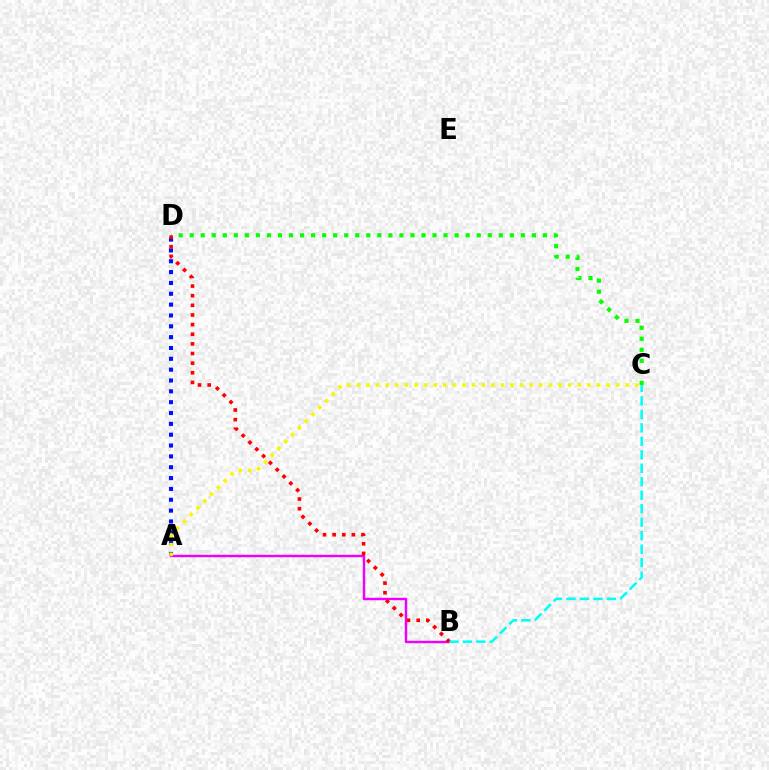{('A', 'D'): [{'color': '#0010ff', 'line_style': 'dotted', 'thickness': 2.95}], ('A', 'B'): [{'color': '#ee00ff', 'line_style': 'solid', 'thickness': 1.75}], ('C', 'D'): [{'color': '#08ff00', 'line_style': 'dotted', 'thickness': 3.0}], ('B', 'C'): [{'color': '#00fff6', 'line_style': 'dashed', 'thickness': 1.83}], ('B', 'D'): [{'color': '#ff0000', 'line_style': 'dotted', 'thickness': 2.62}], ('A', 'C'): [{'color': '#fcf500', 'line_style': 'dotted', 'thickness': 2.61}]}